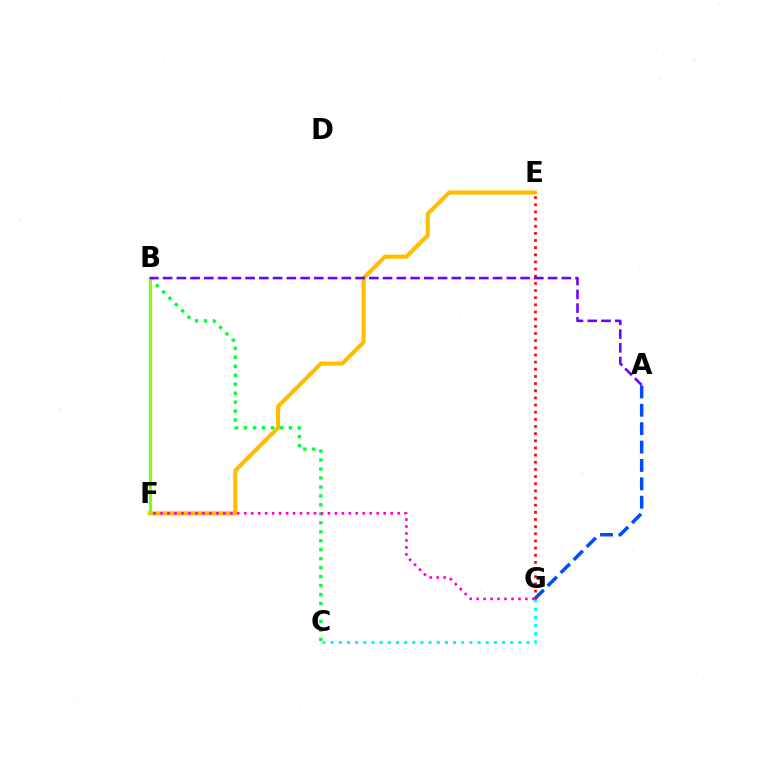{('A', 'G'): [{'color': '#004bff', 'line_style': 'dashed', 'thickness': 2.5}], ('E', 'F'): [{'color': '#ffbd00', 'line_style': 'solid', 'thickness': 2.98}], ('B', 'C'): [{'color': '#00ff39', 'line_style': 'dotted', 'thickness': 2.44}], ('B', 'F'): [{'color': '#84ff00', 'line_style': 'solid', 'thickness': 2.2}], ('C', 'G'): [{'color': '#00fff6', 'line_style': 'dotted', 'thickness': 2.22}], ('E', 'G'): [{'color': '#ff0000', 'line_style': 'dotted', 'thickness': 1.94}], ('A', 'B'): [{'color': '#7200ff', 'line_style': 'dashed', 'thickness': 1.87}], ('F', 'G'): [{'color': '#ff00cf', 'line_style': 'dotted', 'thickness': 1.89}]}